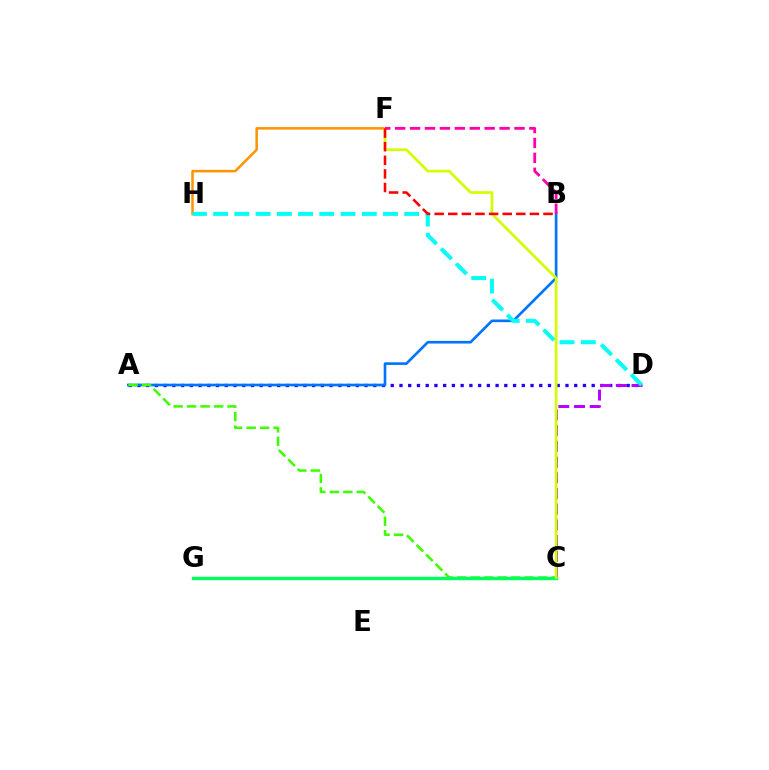{('A', 'D'): [{'color': '#2500ff', 'line_style': 'dotted', 'thickness': 2.37}], ('C', 'D'): [{'color': '#b900ff', 'line_style': 'dashed', 'thickness': 2.13}], ('F', 'H'): [{'color': '#ff9400', 'line_style': 'solid', 'thickness': 1.82}], ('A', 'B'): [{'color': '#0074ff', 'line_style': 'solid', 'thickness': 1.9}], ('A', 'C'): [{'color': '#3dff00', 'line_style': 'dashed', 'thickness': 1.83}], ('C', 'G'): [{'color': '#00ff5c', 'line_style': 'solid', 'thickness': 2.43}], ('D', 'H'): [{'color': '#00fff6', 'line_style': 'dashed', 'thickness': 2.88}], ('C', 'F'): [{'color': '#d1ff00', 'line_style': 'solid', 'thickness': 1.96}], ('B', 'F'): [{'color': '#ff00ac', 'line_style': 'dashed', 'thickness': 2.03}, {'color': '#ff0000', 'line_style': 'dashed', 'thickness': 1.85}]}